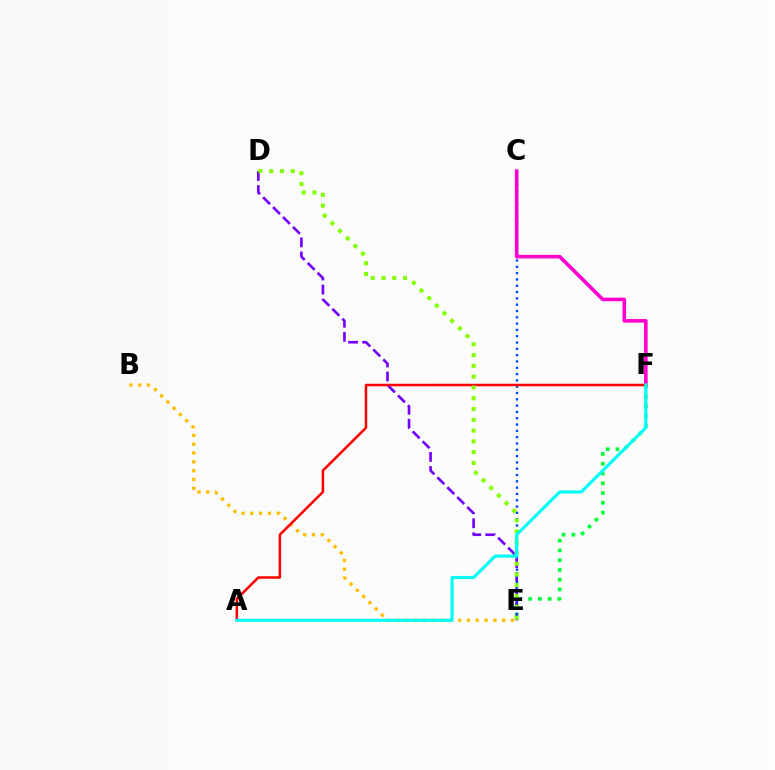{('B', 'E'): [{'color': '#ffbd00', 'line_style': 'dotted', 'thickness': 2.4}], ('E', 'F'): [{'color': '#00ff39', 'line_style': 'dotted', 'thickness': 2.65}], ('D', 'E'): [{'color': '#7200ff', 'line_style': 'dashed', 'thickness': 1.91}, {'color': '#84ff00', 'line_style': 'dotted', 'thickness': 2.93}], ('C', 'E'): [{'color': '#004bff', 'line_style': 'dotted', 'thickness': 1.71}], ('C', 'F'): [{'color': '#ff00cf', 'line_style': 'solid', 'thickness': 2.58}], ('A', 'F'): [{'color': '#ff0000', 'line_style': 'solid', 'thickness': 1.8}, {'color': '#00fff6', 'line_style': 'solid', 'thickness': 2.28}]}